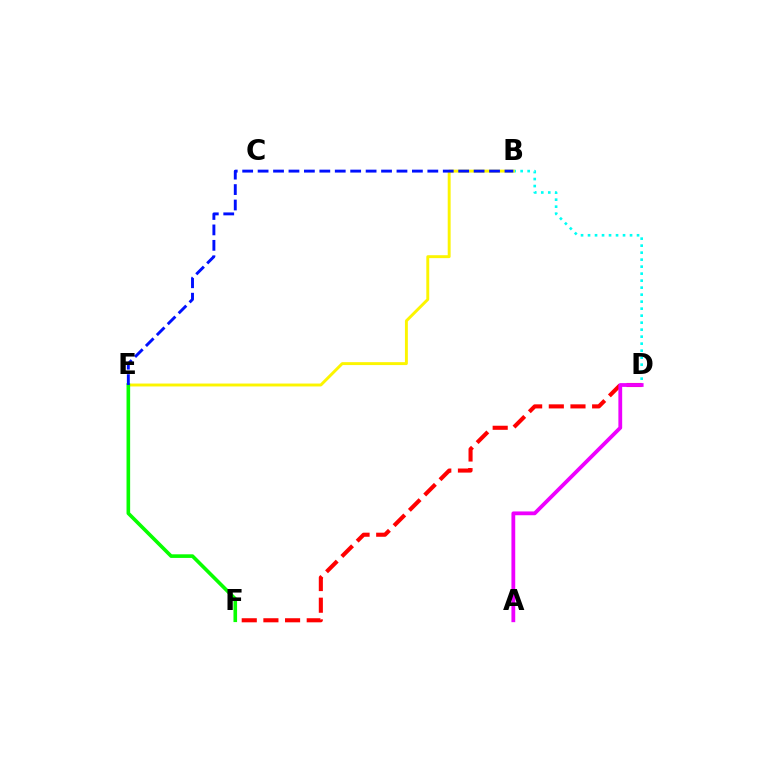{('B', 'D'): [{'color': '#00fff6', 'line_style': 'dotted', 'thickness': 1.9}], ('B', 'E'): [{'color': '#fcf500', 'line_style': 'solid', 'thickness': 2.1}, {'color': '#0010ff', 'line_style': 'dashed', 'thickness': 2.1}], ('E', 'F'): [{'color': '#08ff00', 'line_style': 'solid', 'thickness': 2.6}], ('D', 'F'): [{'color': '#ff0000', 'line_style': 'dashed', 'thickness': 2.94}], ('A', 'D'): [{'color': '#ee00ff', 'line_style': 'solid', 'thickness': 2.73}]}